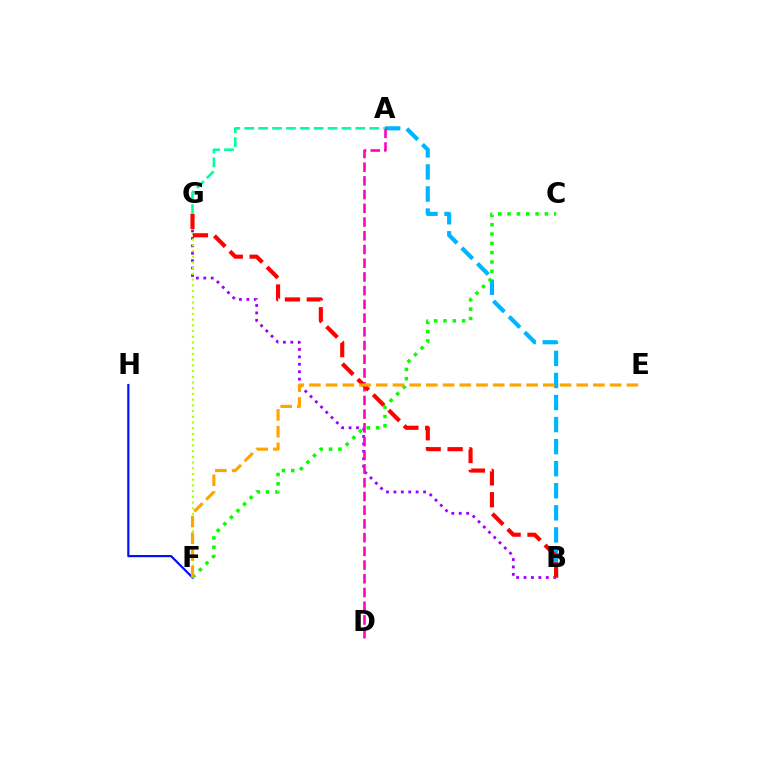{('B', 'G'): [{'color': '#9b00ff', 'line_style': 'dotted', 'thickness': 2.02}, {'color': '#ff0000', 'line_style': 'dashed', 'thickness': 2.97}], ('A', 'B'): [{'color': '#00b5ff', 'line_style': 'dashed', 'thickness': 3.0}], ('F', 'H'): [{'color': '#0010ff', 'line_style': 'solid', 'thickness': 1.58}], ('A', 'D'): [{'color': '#ff00bd', 'line_style': 'dashed', 'thickness': 1.86}], ('F', 'G'): [{'color': '#b3ff00', 'line_style': 'dotted', 'thickness': 1.55}], ('A', 'G'): [{'color': '#00ff9d', 'line_style': 'dashed', 'thickness': 1.89}], ('C', 'F'): [{'color': '#08ff00', 'line_style': 'dotted', 'thickness': 2.53}], ('E', 'F'): [{'color': '#ffa500', 'line_style': 'dashed', 'thickness': 2.27}]}